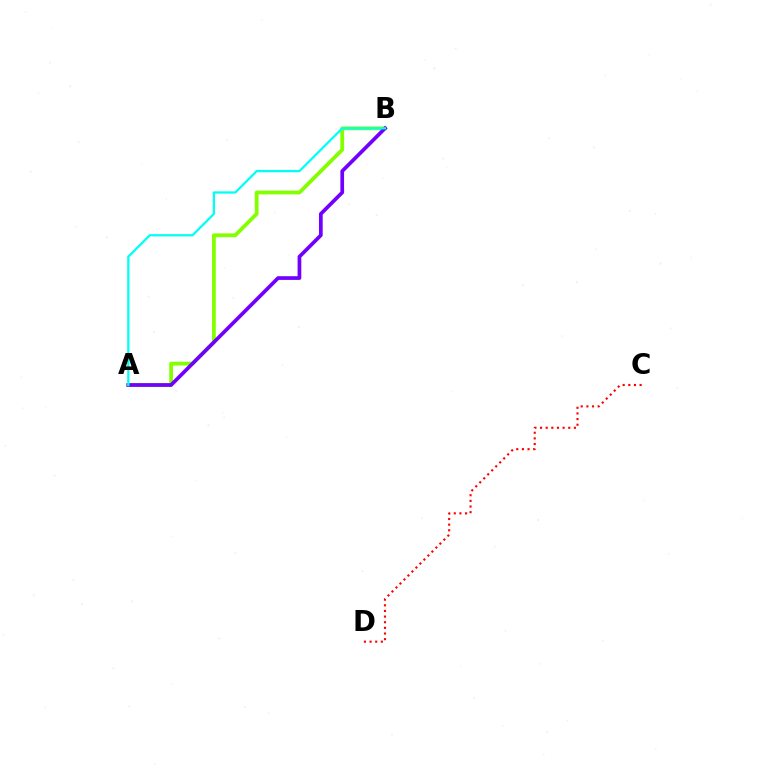{('C', 'D'): [{'color': '#ff0000', 'line_style': 'dotted', 'thickness': 1.53}], ('A', 'B'): [{'color': '#84ff00', 'line_style': 'solid', 'thickness': 2.73}, {'color': '#7200ff', 'line_style': 'solid', 'thickness': 2.67}, {'color': '#00fff6', 'line_style': 'solid', 'thickness': 1.62}]}